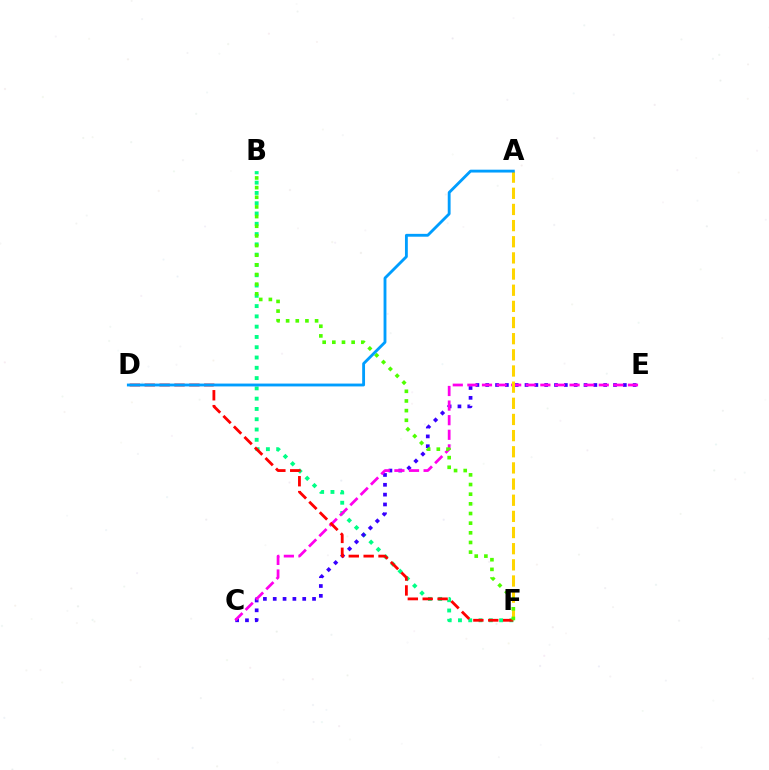{('B', 'F'): [{'color': '#00ff86', 'line_style': 'dotted', 'thickness': 2.79}, {'color': '#4fff00', 'line_style': 'dotted', 'thickness': 2.62}], ('C', 'E'): [{'color': '#3700ff', 'line_style': 'dotted', 'thickness': 2.67}, {'color': '#ff00ed', 'line_style': 'dashed', 'thickness': 1.98}], ('A', 'F'): [{'color': '#ffd500', 'line_style': 'dashed', 'thickness': 2.19}], ('D', 'F'): [{'color': '#ff0000', 'line_style': 'dashed', 'thickness': 2.02}], ('A', 'D'): [{'color': '#009eff', 'line_style': 'solid', 'thickness': 2.05}]}